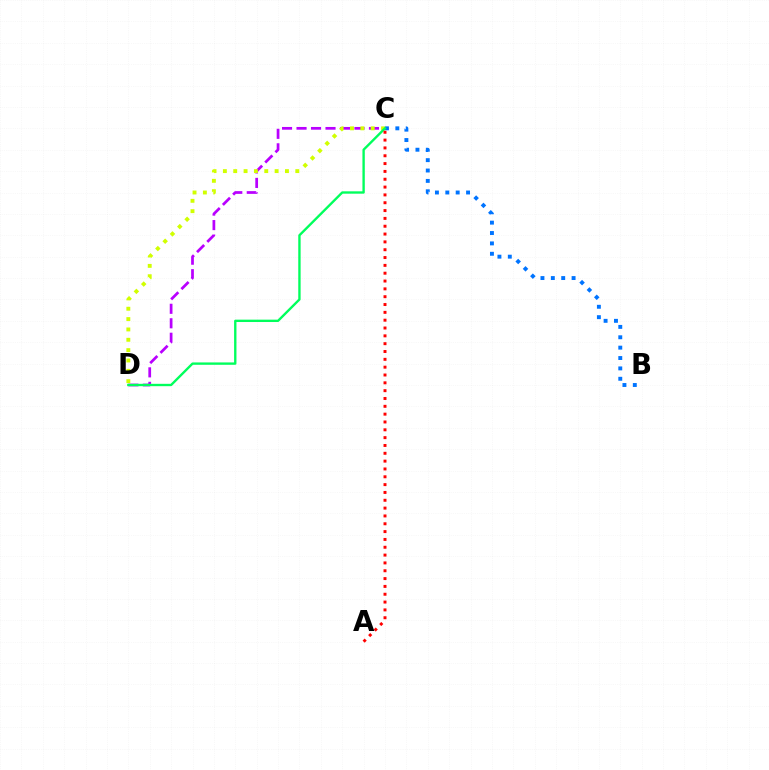{('C', 'D'): [{'color': '#b900ff', 'line_style': 'dashed', 'thickness': 1.97}, {'color': '#d1ff00', 'line_style': 'dotted', 'thickness': 2.81}, {'color': '#00ff5c', 'line_style': 'solid', 'thickness': 1.7}], ('B', 'C'): [{'color': '#0074ff', 'line_style': 'dotted', 'thickness': 2.82}], ('A', 'C'): [{'color': '#ff0000', 'line_style': 'dotted', 'thickness': 2.13}]}